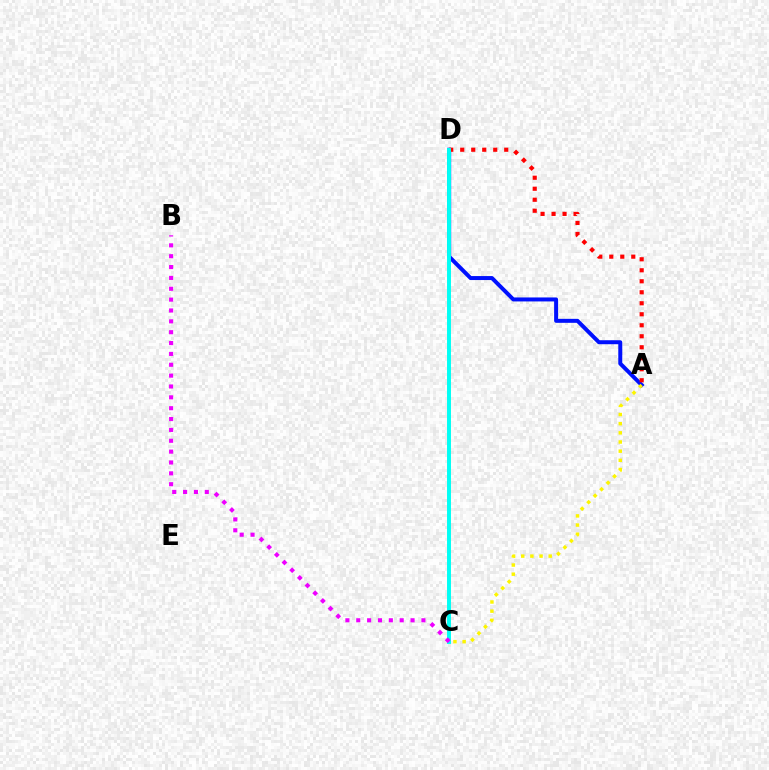{('A', 'D'): [{'color': '#0010ff', 'line_style': 'solid', 'thickness': 2.87}, {'color': '#ff0000', 'line_style': 'dotted', 'thickness': 2.99}], ('A', 'C'): [{'color': '#fcf500', 'line_style': 'dotted', 'thickness': 2.49}], ('C', 'D'): [{'color': '#08ff00', 'line_style': 'solid', 'thickness': 1.64}, {'color': '#00fff6', 'line_style': 'solid', 'thickness': 2.83}], ('B', 'C'): [{'color': '#ee00ff', 'line_style': 'dotted', 'thickness': 2.95}]}